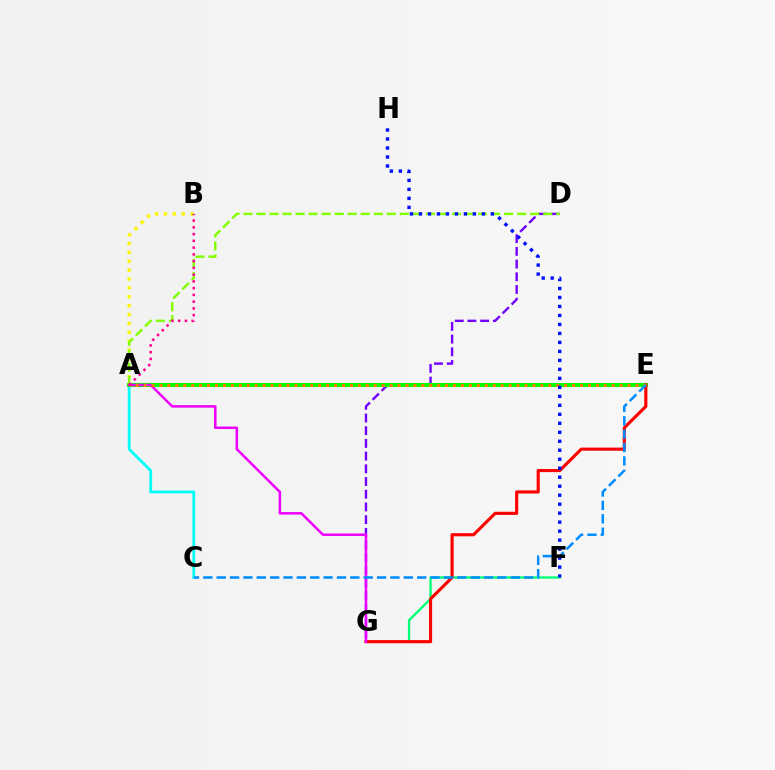{('F', 'G'): [{'color': '#00ff74', 'line_style': 'solid', 'thickness': 1.66}], ('A', 'C'): [{'color': '#00fff6', 'line_style': 'solid', 'thickness': 2.02}], ('D', 'G'): [{'color': '#7200ff', 'line_style': 'dashed', 'thickness': 1.73}], ('A', 'B'): [{'color': '#fcf500', 'line_style': 'dotted', 'thickness': 2.41}, {'color': '#ff0094', 'line_style': 'dotted', 'thickness': 1.83}], ('A', 'E'): [{'color': '#08ff00', 'line_style': 'solid', 'thickness': 2.93}, {'color': '#ff7c00', 'line_style': 'dotted', 'thickness': 2.16}], ('A', 'D'): [{'color': '#84ff00', 'line_style': 'dashed', 'thickness': 1.77}], ('E', 'G'): [{'color': '#ff0000', 'line_style': 'solid', 'thickness': 2.25}], ('A', 'G'): [{'color': '#ee00ff', 'line_style': 'solid', 'thickness': 1.8}], ('F', 'H'): [{'color': '#0010ff', 'line_style': 'dotted', 'thickness': 2.44}], ('C', 'E'): [{'color': '#008cff', 'line_style': 'dashed', 'thickness': 1.82}]}